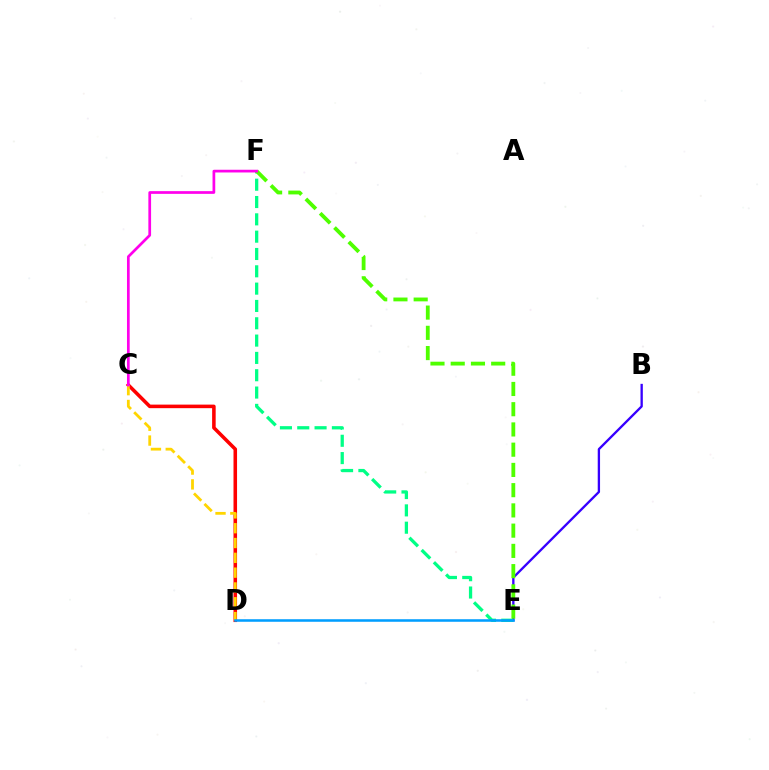{('C', 'D'): [{'color': '#ff0000', 'line_style': 'solid', 'thickness': 2.56}, {'color': '#ffd500', 'line_style': 'dashed', 'thickness': 2.01}], ('B', 'E'): [{'color': '#3700ff', 'line_style': 'solid', 'thickness': 1.67}], ('E', 'F'): [{'color': '#00ff86', 'line_style': 'dashed', 'thickness': 2.35}, {'color': '#4fff00', 'line_style': 'dashed', 'thickness': 2.75}], ('C', 'F'): [{'color': '#ff00ed', 'line_style': 'solid', 'thickness': 1.96}], ('D', 'E'): [{'color': '#009eff', 'line_style': 'solid', 'thickness': 1.83}]}